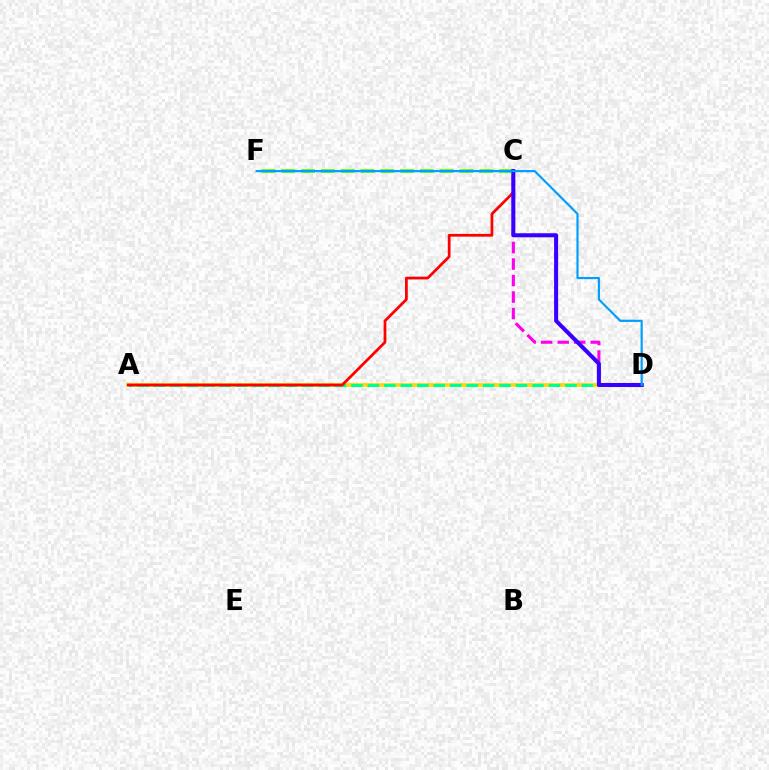{('C', 'F'): [{'color': '#4fff00', 'line_style': 'dashed', 'thickness': 2.69}], ('A', 'D'): [{'color': '#ffd500', 'line_style': 'solid', 'thickness': 2.62}, {'color': '#00ff86', 'line_style': 'dashed', 'thickness': 2.24}], ('A', 'C'): [{'color': '#ff0000', 'line_style': 'solid', 'thickness': 1.98}], ('C', 'D'): [{'color': '#ff00ed', 'line_style': 'dashed', 'thickness': 2.24}, {'color': '#3700ff', 'line_style': 'solid', 'thickness': 2.9}], ('D', 'F'): [{'color': '#009eff', 'line_style': 'solid', 'thickness': 1.56}]}